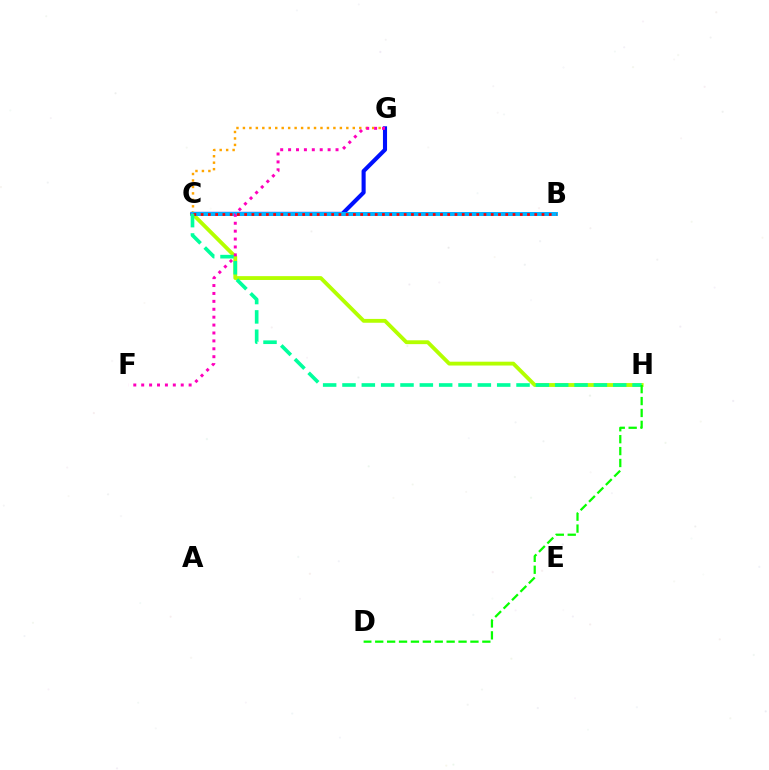{('C', 'H'): [{'color': '#b3ff00', 'line_style': 'solid', 'thickness': 2.76}, {'color': '#00ff9d', 'line_style': 'dashed', 'thickness': 2.63}], ('C', 'G'): [{'color': '#0010ff', 'line_style': 'solid', 'thickness': 2.95}, {'color': '#ffa500', 'line_style': 'dotted', 'thickness': 1.76}], ('B', 'C'): [{'color': '#9b00ff', 'line_style': 'dashed', 'thickness': 2.74}, {'color': '#00b5ff', 'line_style': 'solid', 'thickness': 2.82}, {'color': '#ff0000', 'line_style': 'dotted', 'thickness': 1.97}], ('F', 'G'): [{'color': '#ff00bd', 'line_style': 'dotted', 'thickness': 2.15}], ('D', 'H'): [{'color': '#08ff00', 'line_style': 'dashed', 'thickness': 1.62}]}